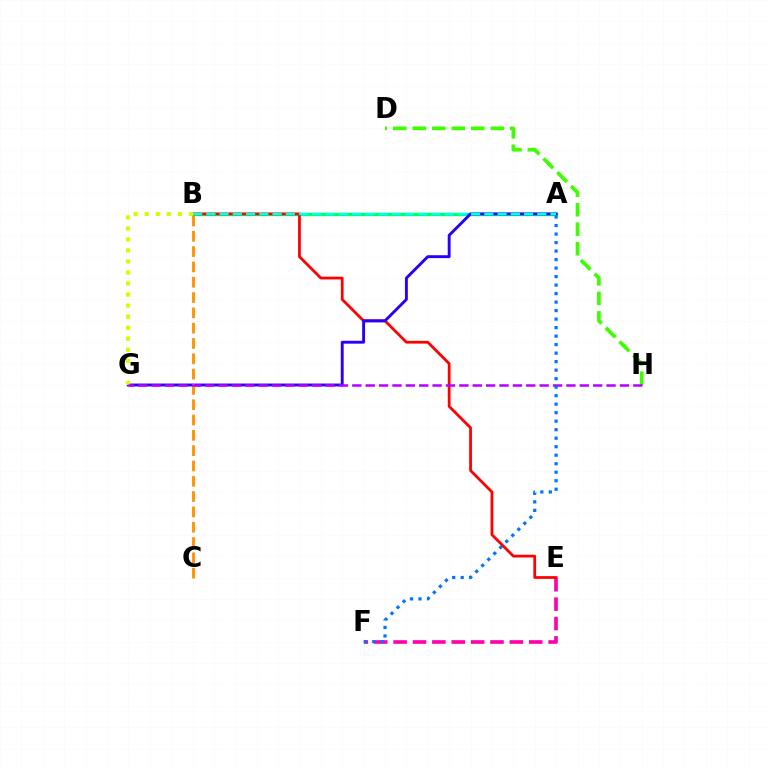{('A', 'B'): [{'color': '#00ff5c', 'line_style': 'solid', 'thickness': 2.4}, {'color': '#00fff6', 'line_style': 'dashed', 'thickness': 1.8}], ('E', 'F'): [{'color': '#ff00ac', 'line_style': 'dashed', 'thickness': 2.63}], ('B', 'E'): [{'color': '#ff0000', 'line_style': 'solid', 'thickness': 1.99}], ('A', 'G'): [{'color': '#2500ff', 'line_style': 'solid', 'thickness': 2.07}], ('B', 'G'): [{'color': '#d1ff00', 'line_style': 'dotted', 'thickness': 3.0}], ('D', 'H'): [{'color': '#3dff00', 'line_style': 'dashed', 'thickness': 2.65}], ('B', 'C'): [{'color': '#ff9400', 'line_style': 'dashed', 'thickness': 2.08}], ('G', 'H'): [{'color': '#b900ff', 'line_style': 'dashed', 'thickness': 1.82}], ('A', 'F'): [{'color': '#0074ff', 'line_style': 'dotted', 'thickness': 2.31}]}